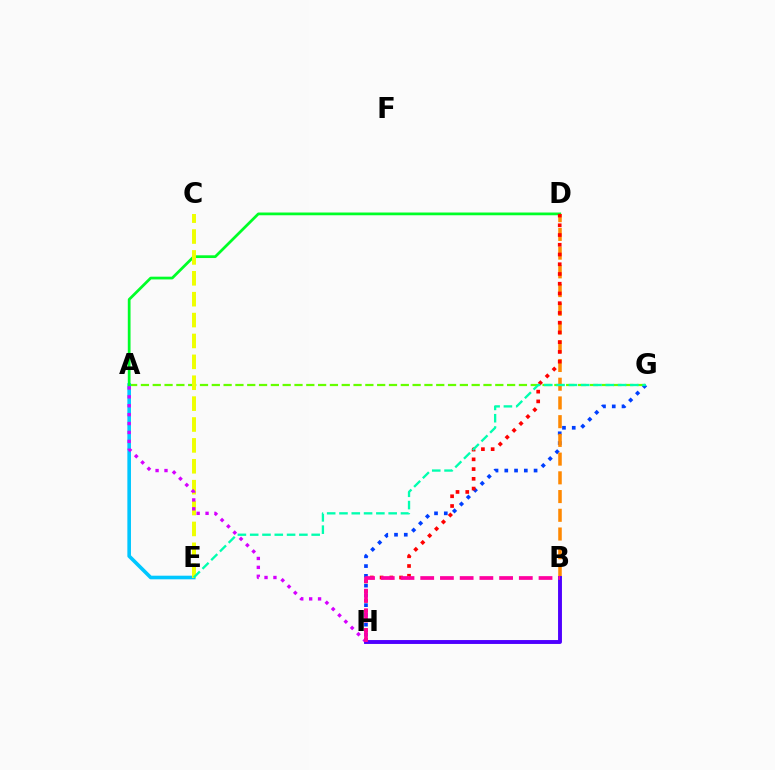{('A', 'G'): [{'color': '#66ff00', 'line_style': 'dashed', 'thickness': 1.6}], ('G', 'H'): [{'color': '#003fff', 'line_style': 'dotted', 'thickness': 2.65}], ('A', 'E'): [{'color': '#00c7ff', 'line_style': 'solid', 'thickness': 2.6}], ('A', 'D'): [{'color': '#00ff27', 'line_style': 'solid', 'thickness': 1.98}], ('B', 'D'): [{'color': '#ff8800', 'line_style': 'dashed', 'thickness': 2.54}], ('C', 'E'): [{'color': '#eeff00', 'line_style': 'dashed', 'thickness': 2.84}], ('A', 'H'): [{'color': '#d600ff', 'line_style': 'dotted', 'thickness': 2.42}], ('D', 'H'): [{'color': '#ff0000', 'line_style': 'dotted', 'thickness': 2.65}], ('E', 'G'): [{'color': '#00ffaf', 'line_style': 'dashed', 'thickness': 1.67}], ('B', 'H'): [{'color': '#4f00ff', 'line_style': 'solid', 'thickness': 2.81}, {'color': '#ff00a0', 'line_style': 'dashed', 'thickness': 2.68}]}